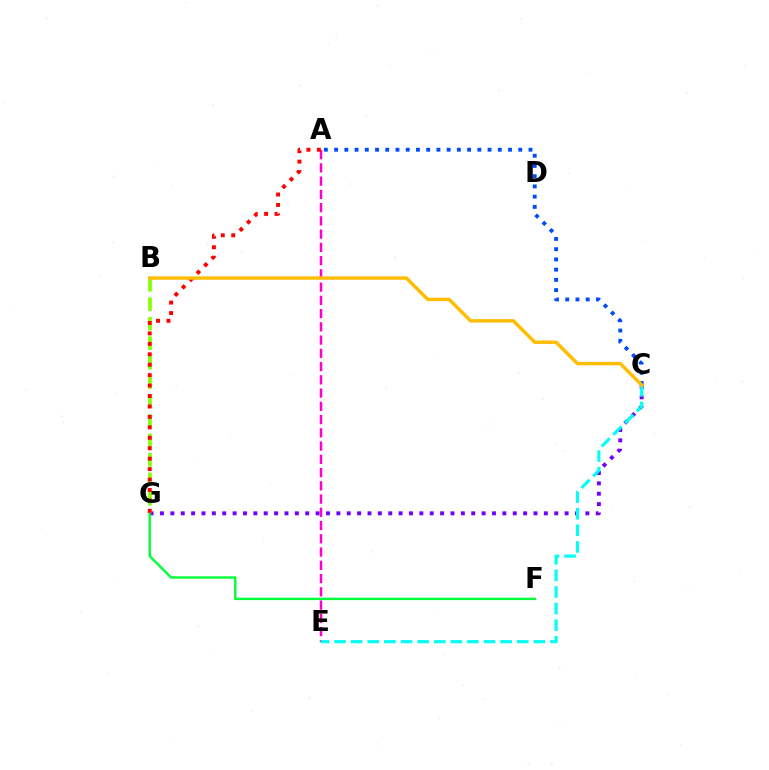{('C', 'G'): [{'color': '#7200ff', 'line_style': 'dotted', 'thickness': 2.82}], ('F', 'G'): [{'color': '#00ff39', 'line_style': 'solid', 'thickness': 1.74}], ('B', 'G'): [{'color': '#84ff00', 'line_style': 'dashed', 'thickness': 2.64}], ('A', 'C'): [{'color': '#004bff', 'line_style': 'dotted', 'thickness': 2.78}], ('A', 'E'): [{'color': '#ff00cf', 'line_style': 'dashed', 'thickness': 1.8}], ('A', 'G'): [{'color': '#ff0000', 'line_style': 'dotted', 'thickness': 2.84}], ('C', 'E'): [{'color': '#00fff6', 'line_style': 'dashed', 'thickness': 2.26}], ('B', 'C'): [{'color': '#ffbd00', 'line_style': 'solid', 'thickness': 2.47}]}